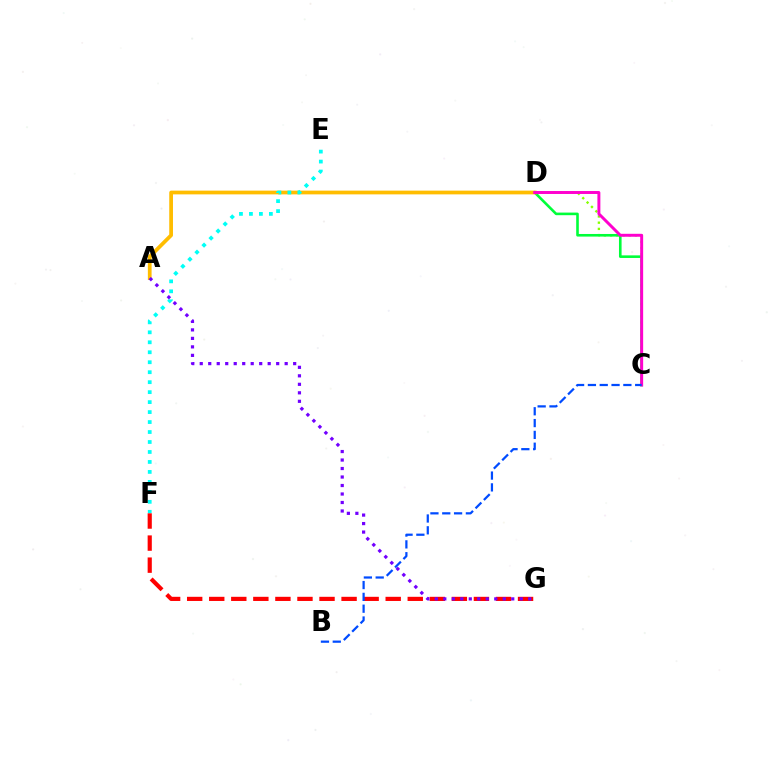{('C', 'D'): [{'color': '#84ff00', 'line_style': 'dotted', 'thickness': 1.69}, {'color': '#00ff39', 'line_style': 'solid', 'thickness': 1.88}, {'color': '#ff00cf', 'line_style': 'solid', 'thickness': 2.13}], ('A', 'D'): [{'color': '#ffbd00', 'line_style': 'solid', 'thickness': 2.69}], ('E', 'F'): [{'color': '#00fff6', 'line_style': 'dotted', 'thickness': 2.71}], ('F', 'G'): [{'color': '#ff0000', 'line_style': 'dashed', 'thickness': 3.0}], ('A', 'G'): [{'color': '#7200ff', 'line_style': 'dotted', 'thickness': 2.31}], ('B', 'C'): [{'color': '#004bff', 'line_style': 'dashed', 'thickness': 1.61}]}